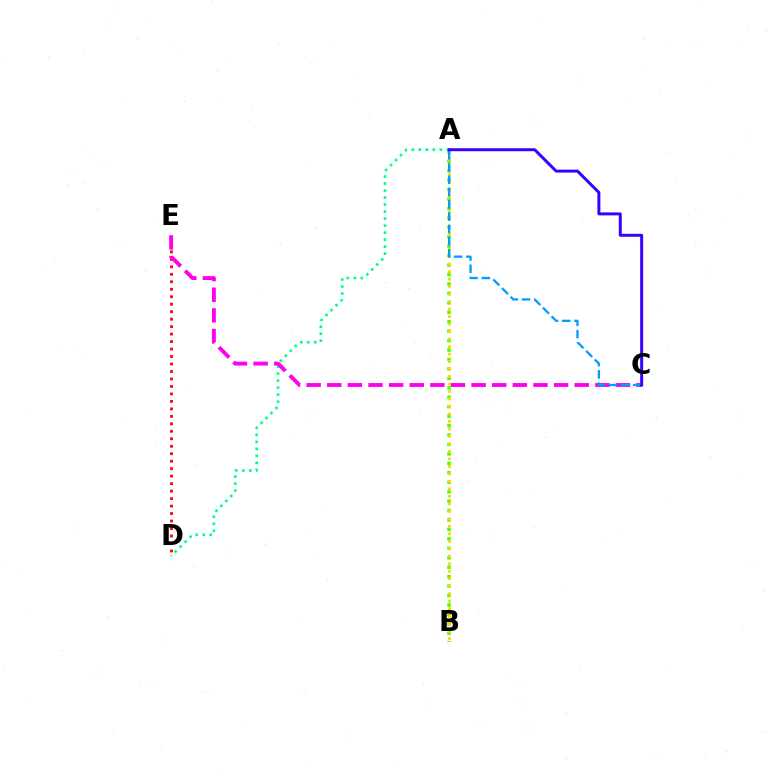{('A', 'D'): [{'color': '#00ff86', 'line_style': 'dotted', 'thickness': 1.9}], ('A', 'B'): [{'color': '#4fff00', 'line_style': 'dotted', 'thickness': 2.57}, {'color': '#ffd500', 'line_style': 'dotted', 'thickness': 2.03}], ('D', 'E'): [{'color': '#ff0000', 'line_style': 'dotted', 'thickness': 2.03}], ('C', 'E'): [{'color': '#ff00ed', 'line_style': 'dashed', 'thickness': 2.8}], ('A', 'C'): [{'color': '#009eff', 'line_style': 'dashed', 'thickness': 1.67}, {'color': '#3700ff', 'line_style': 'solid', 'thickness': 2.14}]}